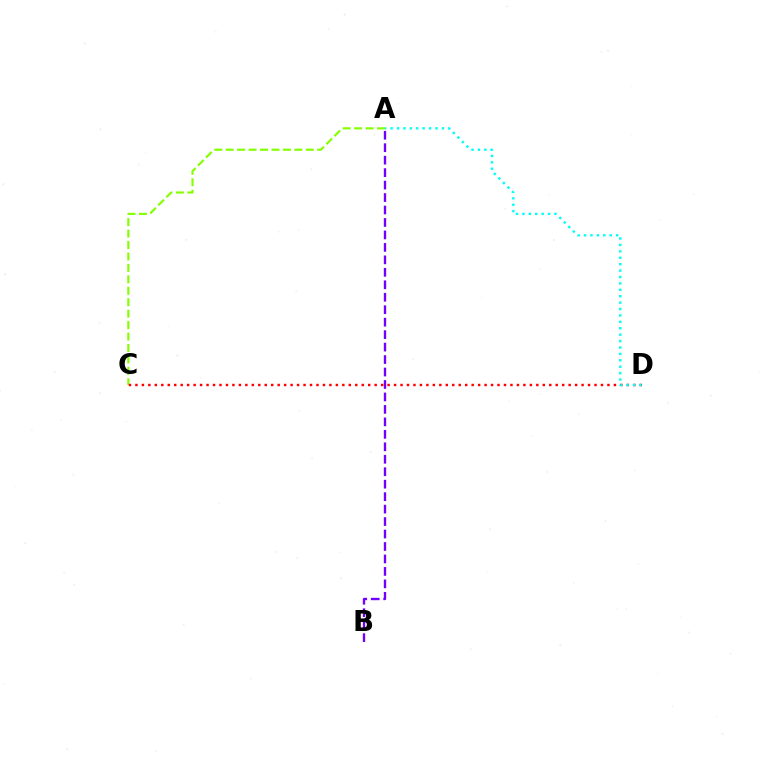{('A', 'C'): [{'color': '#84ff00', 'line_style': 'dashed', 'thickness': 1.55}], ('A', 'B'): [{'color': '#7200ff', 'line_style': 'dashed', 'thickness': 1.69}], ('C', 'D'): [{'color': '#ff0000', 'line_style': 'dotted', 'thickness': 1.76}], ('A', 'D'): [{'color': '#00fff6', 'line_style': 'dotted', 'thickness': 1.74}]}